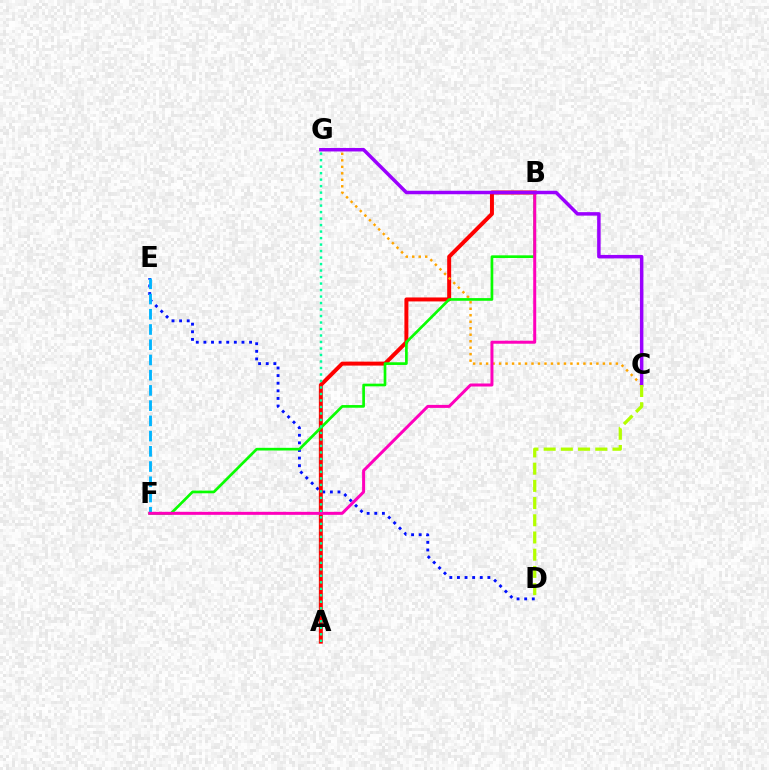{('D', 'E'): [{'color': '#0010ff', 'line_style': 'dotted', 'thickness': 2.07}], ('A', 'B'): [{'color': '#ff0000', 'line_style': 'solid', 'thickness': 2.86}], ('C', 'G'): [{'color': '#ffa500', 'line_style': 'dotted', 'thickness': 1.76}, {'color': '#9b00ff', 'line_style': 'solid', 'thickness': 2.51}], ('B', 'F'): [{'color': '#08ff00', 'line_style': 'solid', 'thickness': 1.93}, {'color': '#ff00bd', 'line_style': 'solid', 'thickness': 2.16}], ('E', 'F'): [{'color': '#00b5ff', 'line_style': 'dashed', 'thickness': 2.07}], ('C', 'D'): [{'color': '#b3ff00', 'line_style': 'dashed', 'thickness': 2.34}], ('A', 'G'): [{'color': '#00ff9d', 'line_style': 'dotted', 'thickness': 1.76}]}